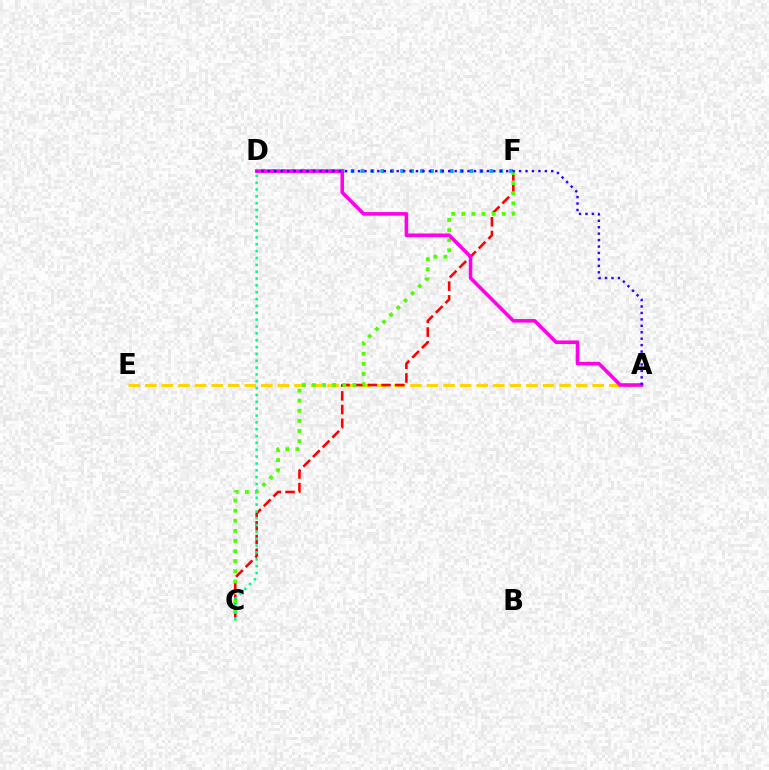{('D', 'F'): [{'color': '#009eff', 'line_style': 'dotted', 'thickness': 2.69}], ('A', 'E'): [{'color': '#ffd500', 'line_style': 'dashed', 'thickness': 2.25}], ('C', 'F'): [{'color': '#ff0000', 'line_style': 'dashed', 'thickness': 1.86}, {'color': '#4fff00', 'line_style': 'dotted', 'thickness': 2.74}], ('A', 'D'): [{'color': '#ff00ed', 'line_style': 'solid', 'thickness': 2.58}, {'color': '#3700ff', 'line_style': 'dotted', 'thickness': 1.75}], ('C', 'D'): [{'color': '#00ff86', 'line_style': 'dotted', 'thickness': 1.86}]}